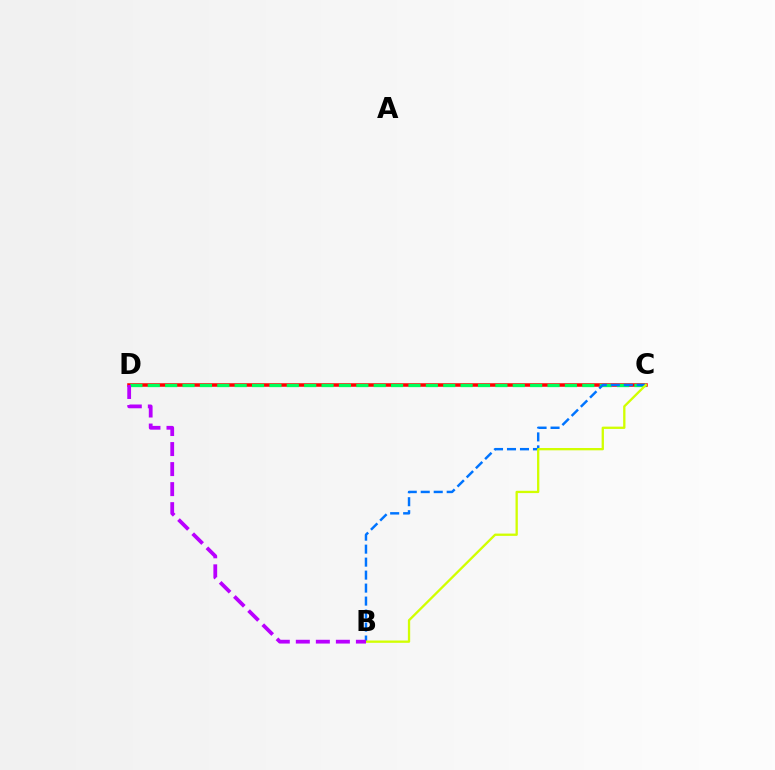{('C', 'D'): [{'color': '#ff0000', 'line_style': 'solid', 'thickness': 2.53}, {'color': '#00ff5c', 'line_style': 'dashed', 'thickness': 2.36}], ('B', 'C'): [{'color': '#0074ff', 'line_style': 'dashed', 'thickness': 1.76}, {'color': '#d1ff00', 'line_style': 'solid', 'thickness': 1.66}], ('B', 'D'): [{'color': '#b900ff', 'line_style': 'dashed', 'thickness': 2.72}]}